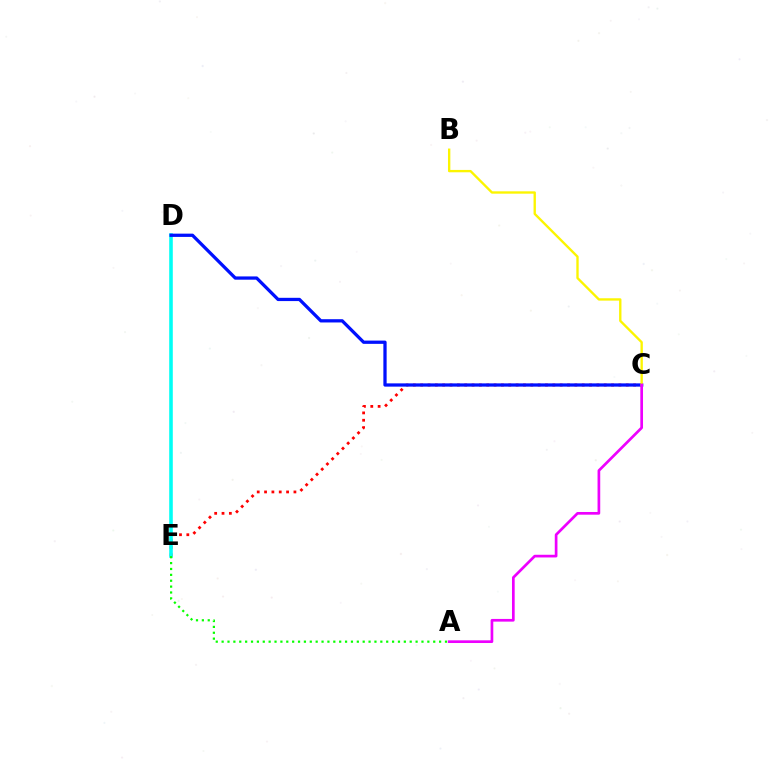{('C', 'E'): [{'color': '#ff0000', 'line_style': 'dotted', 'thickness': 1.99}], ('D', 'E'): [{'color': '#00fff6', 'line_style': 'solid', 'thickness': 2.58}], ('C', 'D'): [{'color': '#0010ff', 'line_style': 'solid', 'thickness': 2.35}], ('B', 'C'): [{'color': '#fcf500', 'line_style': 'solid', 'thickness': 1.7}], ('A', 'E'): [{'color': '#08ff00', 'line_style': 'dotted', 'thickness': 1.6}], ('A', 'C'): [{'color': '#ee00ff', 'line_style': 'solid', 'thickness': 1.94}]}